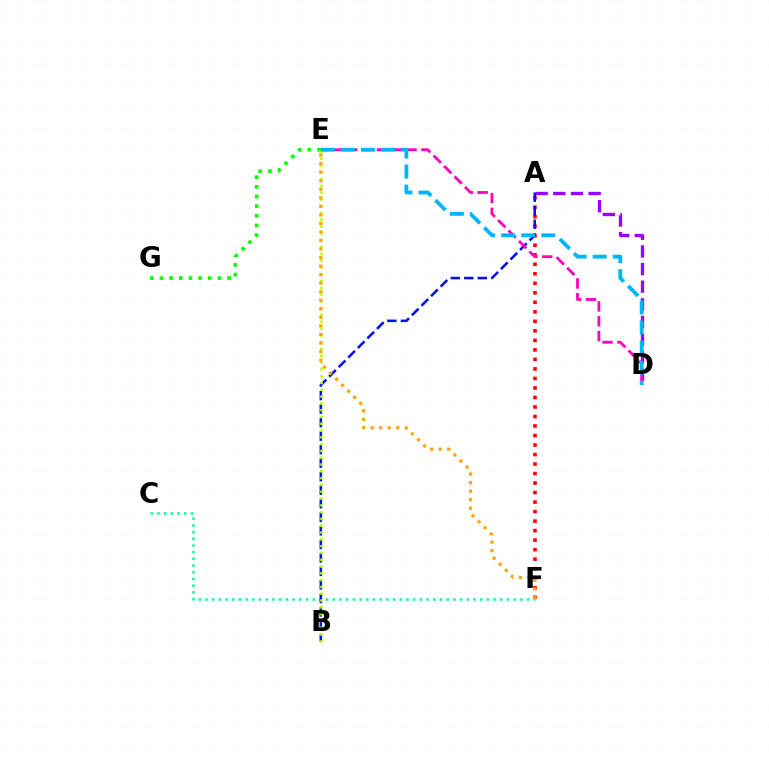{('A', 'D'): [{'color': '#9b00ff', 'line_style': 'dashed', 'thickness': 2.4}], ('E', 'G'): [{'color': '#08ff00', 'line_style': 'dotted', 'thickness': 2.62}], ('C', 'F'): [{'color': '#00ff9d', 'line_style': 'dotted', 'thickness': 1.82}], ('A', 'F'): [{'color': '#ff0000', 'line_style': 'dotted', 'thickness': 2.58}], ('A', 'B'): [{'color': '#0010ff', 'line_style': 'dashed', 'thickness': 1.84}], ('B', 'E'): [{'color': '#b3ff00', 'line_style': 'dotted', 'thickness': 1.85}], ('D', 'E'): [{'color': '#ff00bd', 'line_style': 'dashed', 'thickness': 2.01}, {'color': '#00b5ff', 'line_style': 'dashed', 'thickness': 2.73}], ('E', 'F'): [{'color': '#ffa500', 'line_style': 'dotted', 'thickness': 2.32}]}